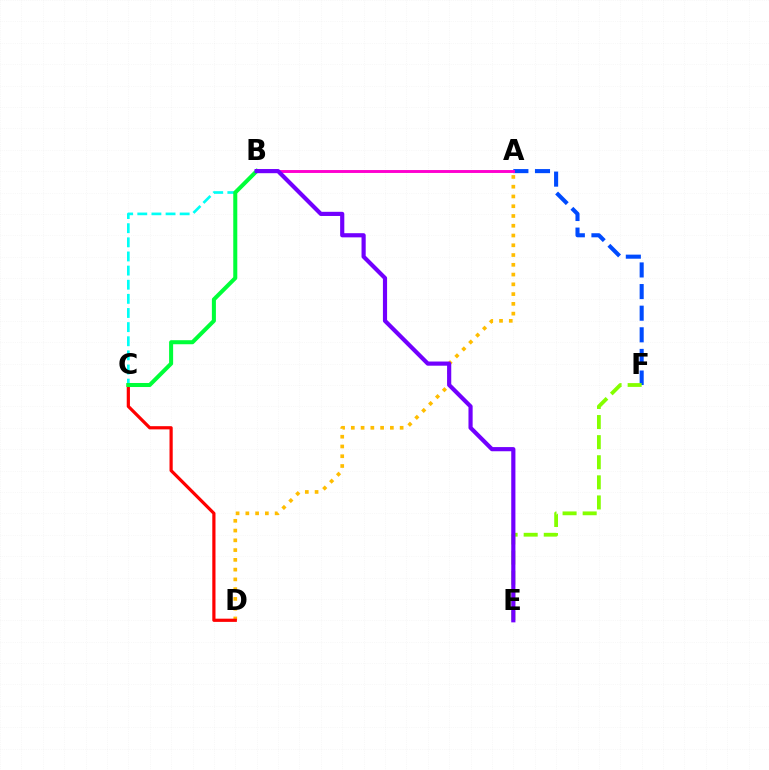{('A', 'D'): [{'color': '#ffbd00', 'line_style': 'dotted', 'thickness': 2.65}], ('B', 'C'): [{'color': '#00fff6', 'line_style': 'dashed', 'thickness': 1.92}, {'color': '#00ff39', 'line_style': 'solid', 'thickness': 2.9}], ('A', 'F'): [{'color': '#004bff', 'line_style': 'dashed', 'thickness': 2.94}], ('A', 'B'): [{'color': '#ff00cf', 'line_style': 'solid', 'thickness': 2.1}], ('E', 'F'): [{'color': '#84ff00', 'line_style': 'dashed', 'thickness': 2.73}], ('C', 'D'): [{'color': '#ff0000', 'line_style': 'solid', 'thickness': 2.31}], ('B', 'E'): [{'color': '#7200ff', 'line_style': 'solid', 'thickness': 3.0}]}